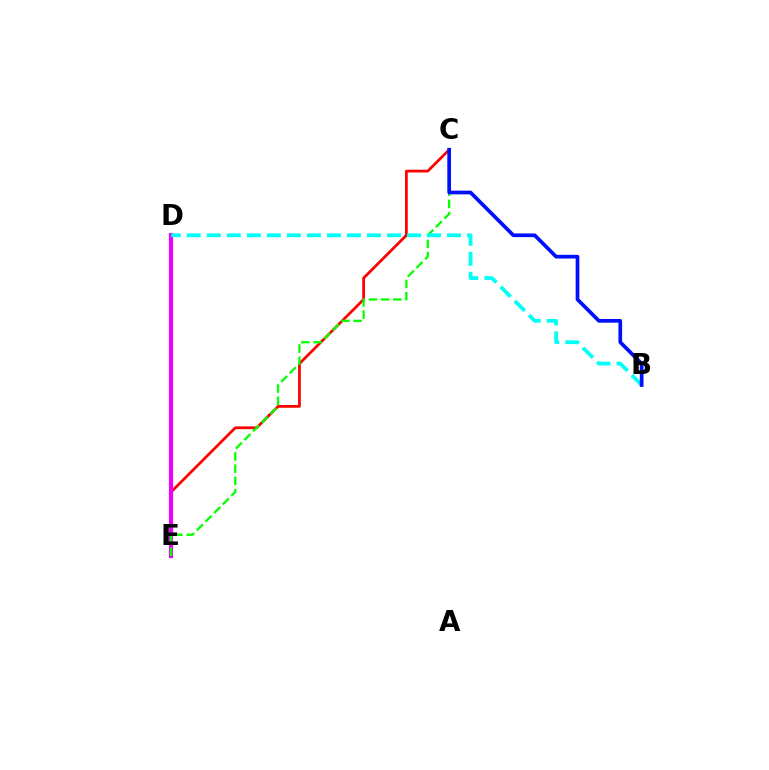{('C', 'E'): [{'color': '#ff0000', 'line_style': 'solid', 'thickness': 1.98}, {'color': '#08ff00', 'line_style': 'dashed', 'thickness': 1.66}], ('D', 'E'): [{'color': '#fcf500', 'line_style': 'dashed', 'thickness': 2.26}, {'color': '#ee00ff', 'line_style': 'solid', 'thickness': 2.99}], ('B', 'D'): [{'color': '#00fff6', 'line_style': 'dashed', 'thickness': 2.72}], ('B', 'C'): [{'color': '#0010ff', 'line_style': 'solid', 'thickness': 2.66}]}